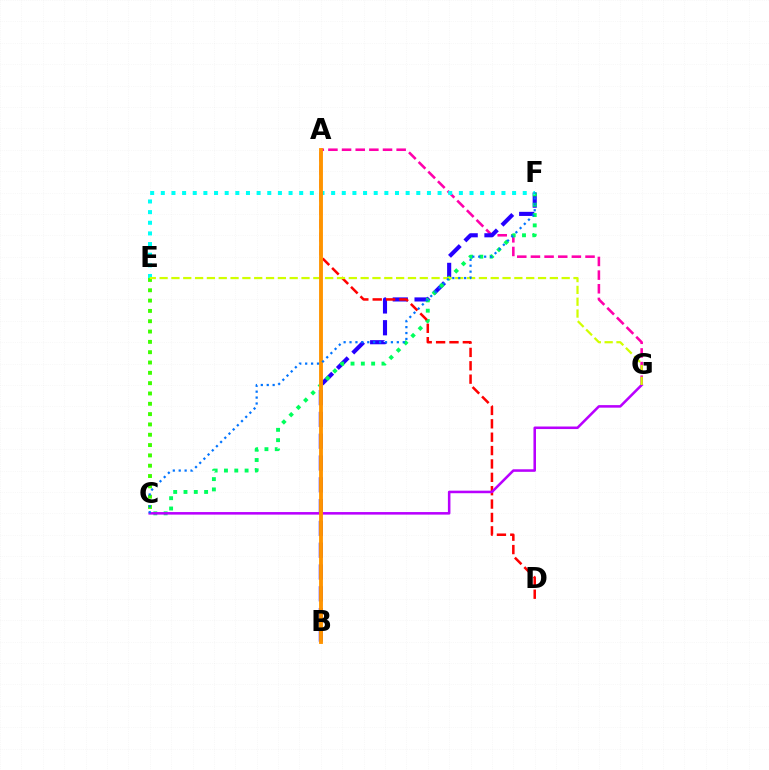{('C', 'E'): [{'color': '#3dff00', 'line_style': 'dotted', 'thickness': 2.8}], ('A', 'G'): [{'color': '#ff00ac', 'line_style': 'dashed', 'thickness': 1.85}], ('B', 'F'): [{'color': '#2500ff', 'line_style': 'dashed', 'thickness': 2.96}], ('C', 'F'): [{'color': '#00ff5c', 'line_style': 'dotted', 'thickness': 2.8}, {'color': '#0074ff', 'line_style': 'dotted', 'thickness': 1.61}], ('E', 'F'): [{'color': '#00fff6', 'line_style': 'dotted', 'thickness': 2.89}], ('A', 'D'): [{'color': '#ff0000', 'line_style': 'dashed', 'thickness': 1.82}], ('C', 'G'): [{'color': '#b900ff', 'line_style': 'solid', 'thickness': 1.83}], ('E', 'G'): [{'color': '#d1ff00', 'line_style': 'dashed', 'thickness': 1.61}], ('A', 'B'): [{'color': '#ff9400', 'line_style': 'solid', 'thickness': 2.79}]}